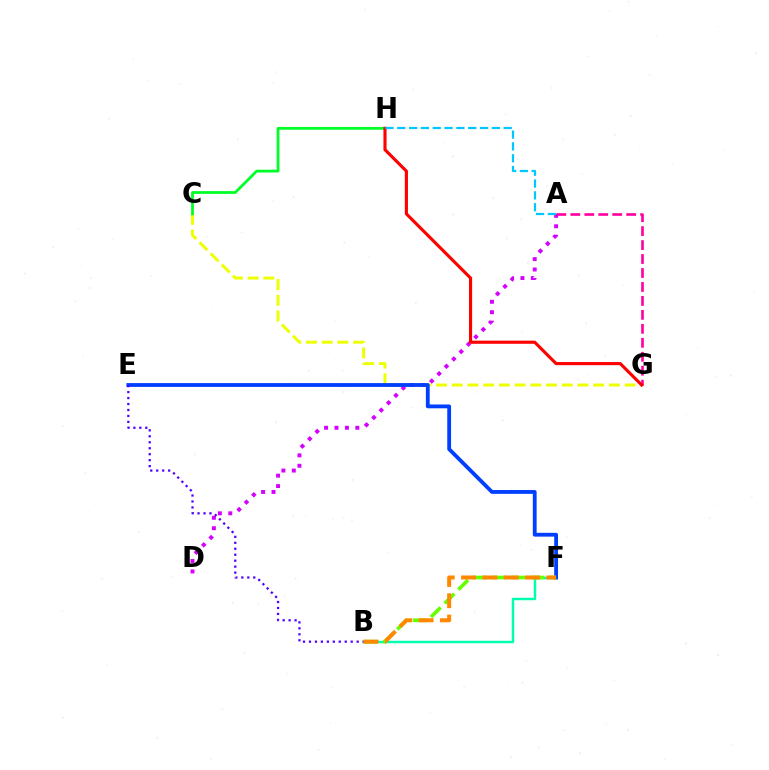{('C', 'G'): [{'color': '#eeff00', 'line_style': 'dashed', 'thickness': 2.13}], ('A', 'D'): [{'color': '#d600ff', 'line_style': 'dotted', 'thickness': 2.83}], ('B', 'F'): [{'color': '#00ffaf', 'line_style': 'solid', 'thickness': 1.77}, {'color': '#66ff00', 'line_style': 'dashed', 'thickness': 2.63}, {'color': '#ff8800', 'line_style': 'dashed', 'thickness': 2.89}], ('E', 'F'): [{'color': '#003fff', 'line_style': 'solid', 'thickness': 2.75}], ('A', 'G'): [{'color': '#ff00a0', 'line_style': 'dashed', 'thickness': 1.9}], ('C', 'H'): [{'color': '#00ff27', 'line_style': 'solid', 'thickness': 2.0}], ('G', 'H'): [{'color': '#ff0000', 'line_style': 'solid', 'thickness': 2.25}], ('B', 'E'): [{'color': '#4f00ff', 'line_style': 'dotted', 'thickness': 1.62}], ('A', 'H'): [{'color': '#00c7ff', 'line_style': 'dashed', 'thickness': 1.61}]}